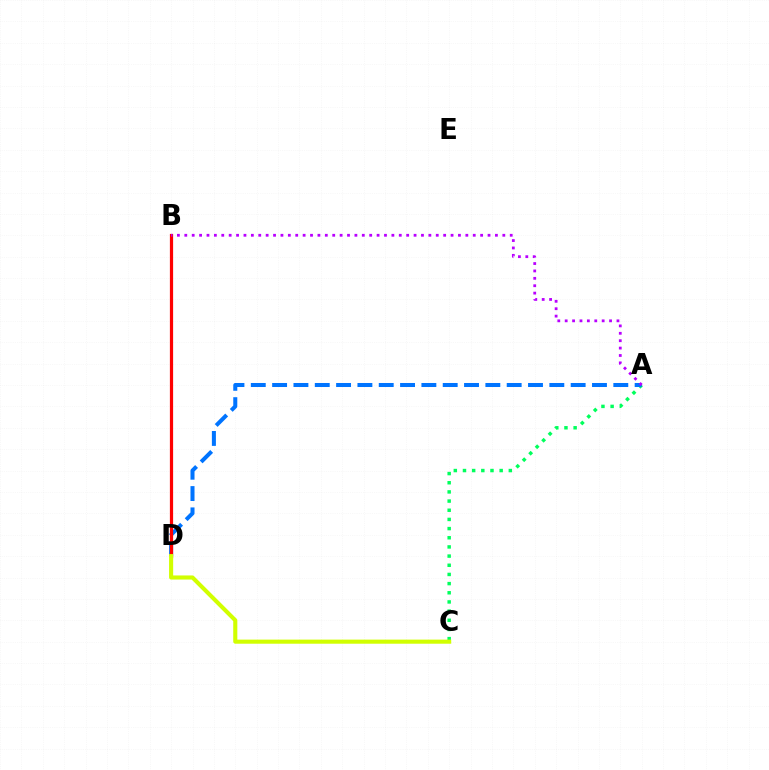{('A', 'C'): [{'color': '#00ff5c', 'line_style': 'dotted', 'thickness': 2.49}], ('A', 'D'): [{'color': '#0074ff', 'line_style': 'dashed', 'thickness': 2.9}], ('B', 'D'): [{'color': '#ff0000', 'line_style': 'solid', 'thickness': 2.32}], ('C', 'D'): [{'color': '#d1ff00', 'line_style': 'solid', 'thickness': 2.95}], ('A', 'B'): [{'color': '#b900ff', 'line_style': 'dotted', 'thickness': 2.01}]}